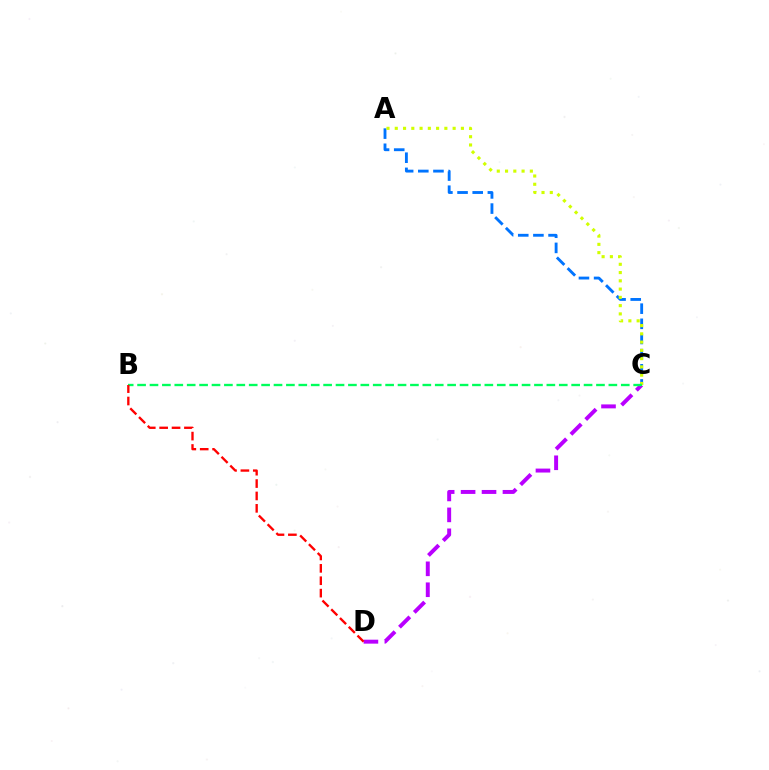{('C', 'D'): [{'color': '#b900ff', 'line_style': 'dashed', 'thickness': 2.84}], ('A', 'C'): [{'color': '#0074ff', 'line_style': 'dashed', 'thickness': 2.06}, {'color': '#d1ff00', 'line_style': 'dotted', 'thickness': 2.25}], ('B', 'C'): [{'color': '#00ff5c', 'line_style': 'dashed', 'thickness': 1.68}], ('B', 'D'): [{'color': '#ff0000', 'line_style': 'dashed', 'thickness': 1.68}]}